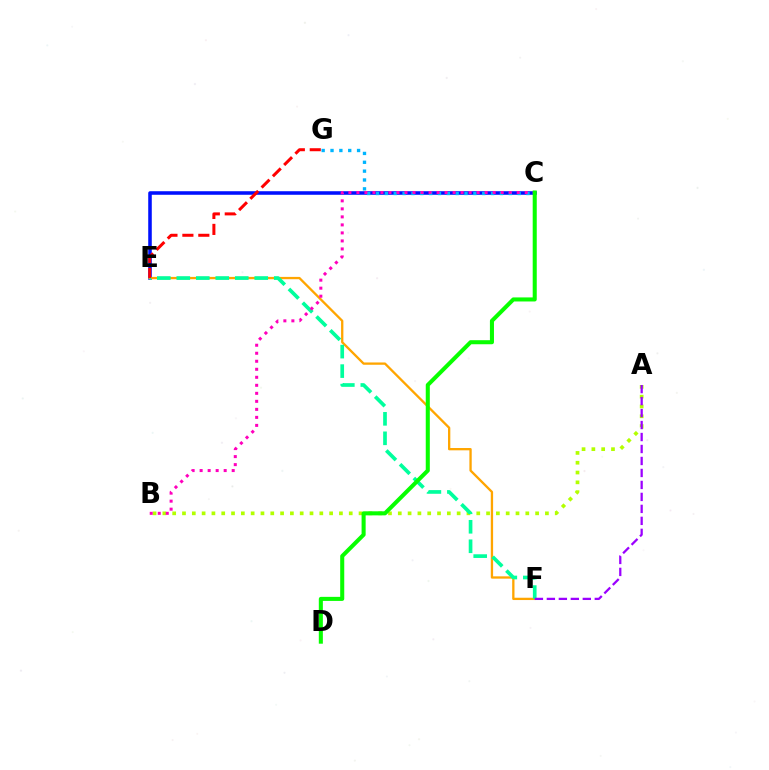{('C', 'E'): [{'color': '#0010ff', 'line_style': 'solid', 'thickness': 2.56}], ('C', 'G'): [{'color': '#00b5ff', 'line_style': 'dotted', 'thickness': 2.4}], ('A', 'B'): [{'color': '#b3ff00', 'line_style': 'dotted', 'thickness': 2.67}], ('E', 'F'): [{'color': '#ffa500', 'line_style': 'solid', 'thickness': 1.66}, {'color': '#00ff9d', 'line_style': 'dashed', 'thickness': 2.65}], ('A', 'F'): [{'color': '#9b00ff', 'line_style': 'dashed', 'thickness': 1.63}], ('E', 'G'): [{'color': '#ff0000', 'line_style': 'dashed', 'thickness': 2.17}], ('B', 'C'): [{'color': '#ff00bd', 'line_style': 'dotted', 'thickness': 2.18}], ('C', 'D'): [{'color': '#08ff00', 'line_style': 'solid', 'thickness': 2.92}]}